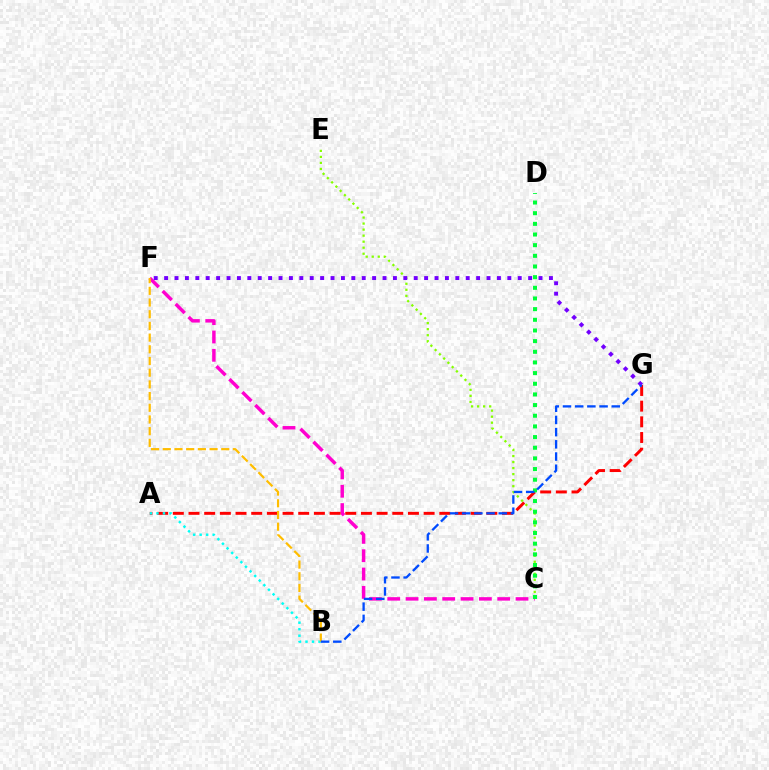{('C', 'F'): [{'color': '#ff00cf', 'line_style': 'dashed', 'thickness': 2.49}], ('A', 'G'): [{'color': '#ff0000', 'line_style': 'dashed', 'thickness': 2.13}], ('A', 'B'): [{'color': '#00fff6', 'line_style': 'dotted', 'thickness': 1.77}], ('C', 'E'): [{'color': '#84ff00', 'line_style': 'dotted', 'thickness': 1.64}], ('C', 'D'): [{'color': '#00ff39', 'line_style': 'dotted', 'thickness': 2.9}], ('B', 'F'): [{'color': '#ffbd00', 'line_style': 'dashed', 'thickness': 1.59}], ('F', 'G'): [{'color': '#7200ff', 'line_style': 'dotted', 'thickness': 2.83}], ('B', 'G'): [{'color': '#004bff', 'line_style': 'dashed', 'thickness': 1.66}]}